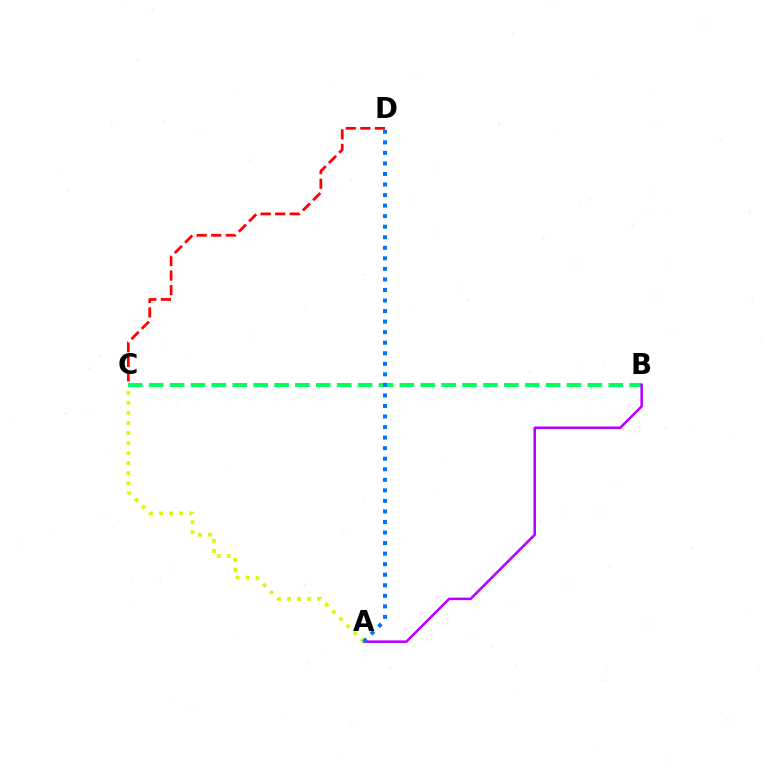{('B', 'C'): [{'color': '#00ff5c', 'line_style': 'dashed', 'thickness': 2.84}], ('A', 'B'): [{'color': '#b900ff', 'line_style': 'solid', 'thickness': 1.83}], ('C', 'D'): [{'color': '#ff0000', 'line_style': 'dashed', 'thickness': 1.98}], ('A', 'C'): [{'color': '#d1ff00', 'line_style': 'dotted', 'thickness': 2.73}], ('A', 'D'): [{'color': '#0074ff', 'line_style': 'dotted', 'thickness': 2.87}]}